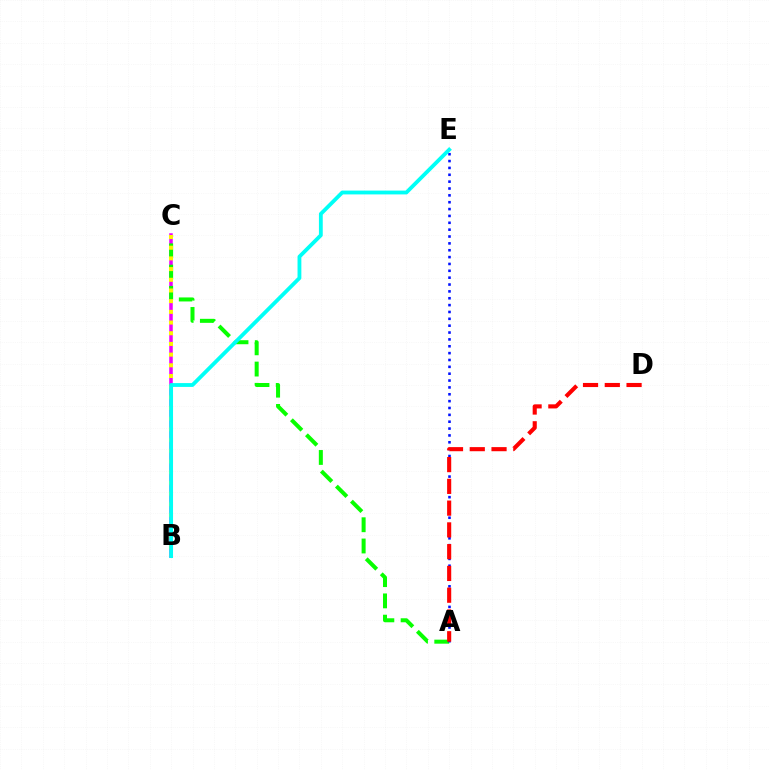{('B', 'C'): [{'color': '#ee00ff', 'line_style': 'solid', 'thickness': 2.54}, {'color': '#fcf500', 'line_style': 'dotted', 'thickness': 2.9}], ('A', 'C'): [{'color': '#08ff00', 'line_style': 'dashed', 'thickness': 2.89}], ('A', 'E'): [{'color': '#0010ff', 'line_style': 'dotted', 'thickness': 1.86}], ('A', 'D'): [{'color': '#ff0000', 'line_style': 'dashed', 'thickness': 2.96}], ('B', 'E'): [{'color': '#00fff6', 'line_style': 'solid', 'thickness': 2.75}]}